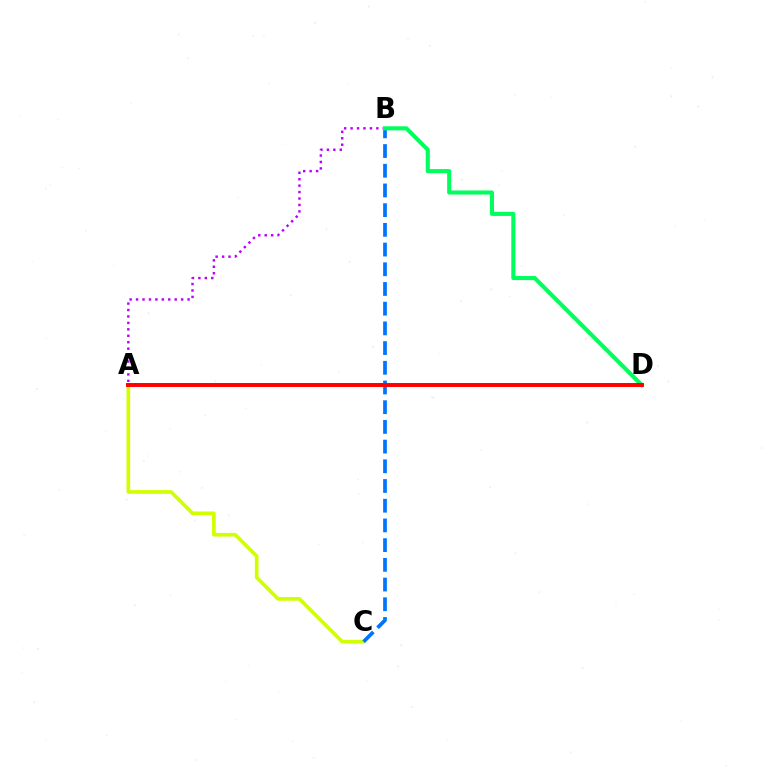{('A', 'C'): [{'color': '#d1ff00', 'line_style': 'solid', 'thickness': 2.65}], ('A', 'B'): [{'color': '#b900ff', 'line_style': 'dotted', 'thickness': 1.75}], ('B', 'C'): [{'color': '#0074ff', 'line_style': 'dashed', 'thickness': 2.68}], ('B', 'D'): [{'color': '#00ff5c', 'line_style': 'solid', 'thickness': 2.93}], ('A', 'D'): [{'color': '#ff0000', 'line_style': 'solid', 'thickness': 2.85}]}